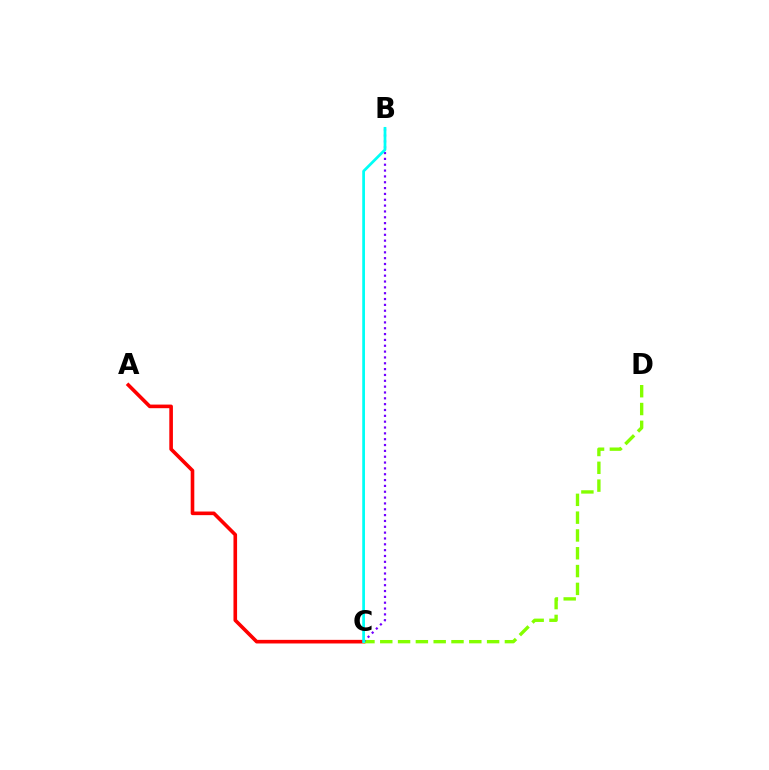{('A', 'C'): [{'color': '#ff0000', 'line_style': 'solid', 'thickness': 2.6}], ('C', 'D'): [{'color': '#84ff00', 'line_style': 'dashed', 'thickness': 2.42}], ('B', 'C'): [{'color': '#7200ff', 'line_style': 'dotted', 'thickness': 1.59}, {'color': '#00fff6', 'line_style': 'solid', 'thickness': 1.97}]}